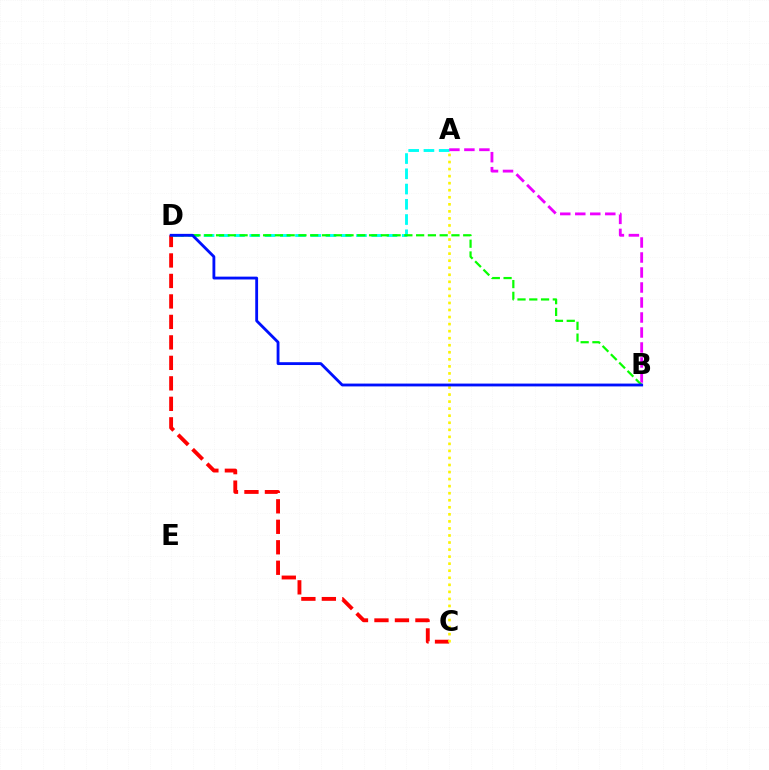{('A', 'D'): [{'color': '#00fff6', 'line_style': 'dashed', 'thickness': 2.07}], ('C', 'D'): [{'color': '#ff0000', 'line_style': 'dashed', 'thickness': 2.78}], ('A', 'C'): [{'color': '#fcf500', 'line_style': 'dotted', 'thickness': 1.91}], ('A', 'B'): [{'color': '#ee00ff', 'line_style': 'dashed', 'thickness': 2.04}], ('B', 'D'): [{'color': '#08ff00', 'line_style': 'dashed', 'thickness': 1.6}, {'color': '#0010ff', 'line_style': 'solid', 'thickness': 2.04}]}